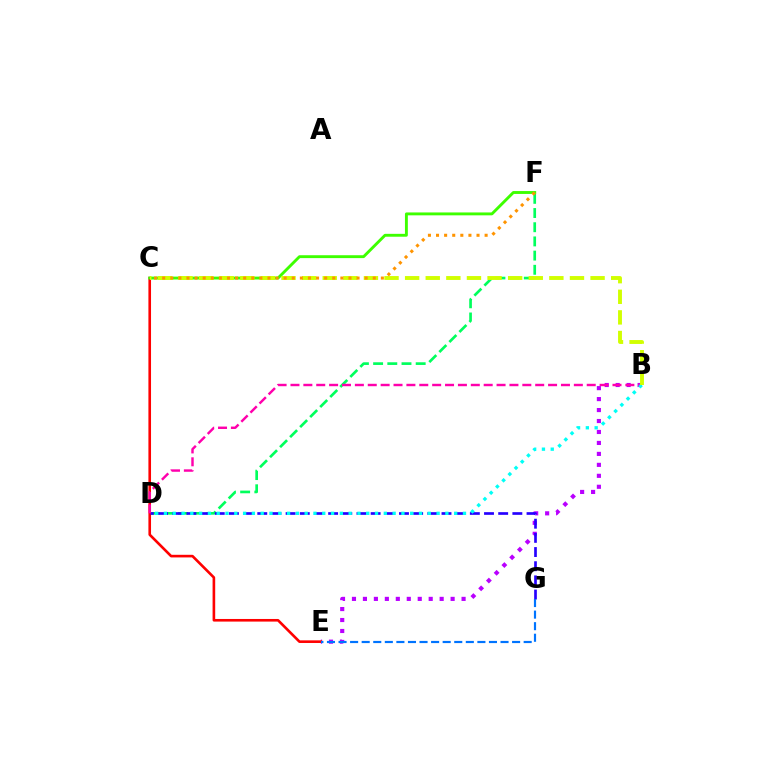{('B', 'E'): [{'color': '#b900ff', 'line_style': 'dotted', 'thickness': 2.98}], ('D', 'F'): [{'color': '#00ff5c', 'line_style': 'dashed', 'thickness': 1.93}], ('C', 'E'): [{'color': '#ff0000', 'line_style': 'solid', 'thickness': 1.89}], ('D', 'G'): [{'color': '#2500ff', 'line_style': 'dashed', 'thickness': 1.93}], ('B', 'D'): [{'color': '#ff00ac', 'line_style': 'dashed', 'thickness': 1.75}, {'color': '#00fff6', 'line_style': 'dotted', 'thickness': 2.39}], ('E', 'G'): [{'color': '#0074ff', 'line_style': 'dashed', 'thickness': 1.57}], ('C', 'F'): [{'color': '#3dff00', 'line_style': 'solid', 'thickness': 2.08}, {'color': '#ff9400', 'line_style': 'dotted', 'thickness': 2.2}], ('B', 'C'): [{'color': '#d1ff00', 'line_style': 'dashed', 'thickness': 2.8}]}